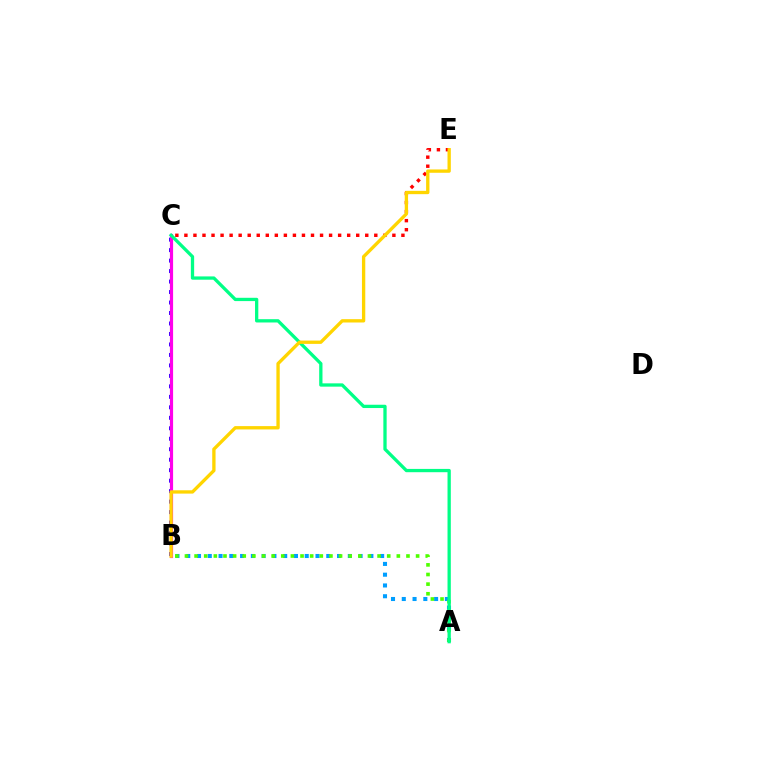{('B', 'C'): [{'color': '#3700ff', 'line_style': 'dotted', 'thickness': 2.85}, {'color': '#ff00ed', 'line_style': 'solid', 'thickness': 2.29}], ('C', 'E'): [{'color': '#ff0000', 'line_style': 'dotted', 'thickness': 2.46}], ('A', 'B'): [{'color': '#009eff', 'line_style': 'dotted', 'thickness': 2.93}, {'color': '#4fff00', 'line_style': 'dotted', 'thickness': 2.62}], ('A', 'C'): [{'color': '#00ff86', 'line_style': 'solid', 'thickness': 2.37}], ('B', 'E'): [{'color': '#ffd500', 'line_style': 'solid', 'thickness': 2.39}]}